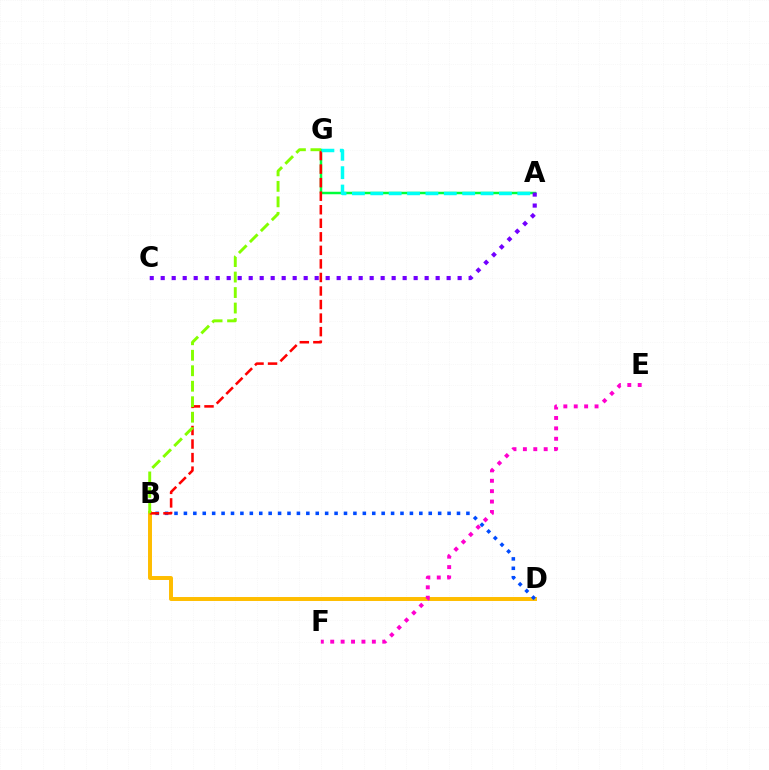{('B', 'D'): [{'color': '#ffbd00', 'line_style': 'solid', 'thickness': 2.85}, {'color': '#004bff', 'line_style': 'dotted', 'thickness': 2.56}], ('A', 'G'): [{'color': '#00ff39', 'line_style': 'solid', 'thickness': 1.79}, {'color': '#00fff6', 'line_style': 'dashed', 'thickness': 2.5}], ('B', 'G'): [{'color': '#ff0000', 'line_style': 'dashed', 'thickness': 1.84}, {'color': '#84ff00', 'line_style': 'dashed', 'thickness': 2.1}], ('E', 'F'): [{'color': '#ff00cf', 'line_style': 'dotted', 'thickness': 2.83}], ('A', 'C'): [{'color': '#7200ff', 'line_style': 'dotted', 'thickness': 2.99}]}